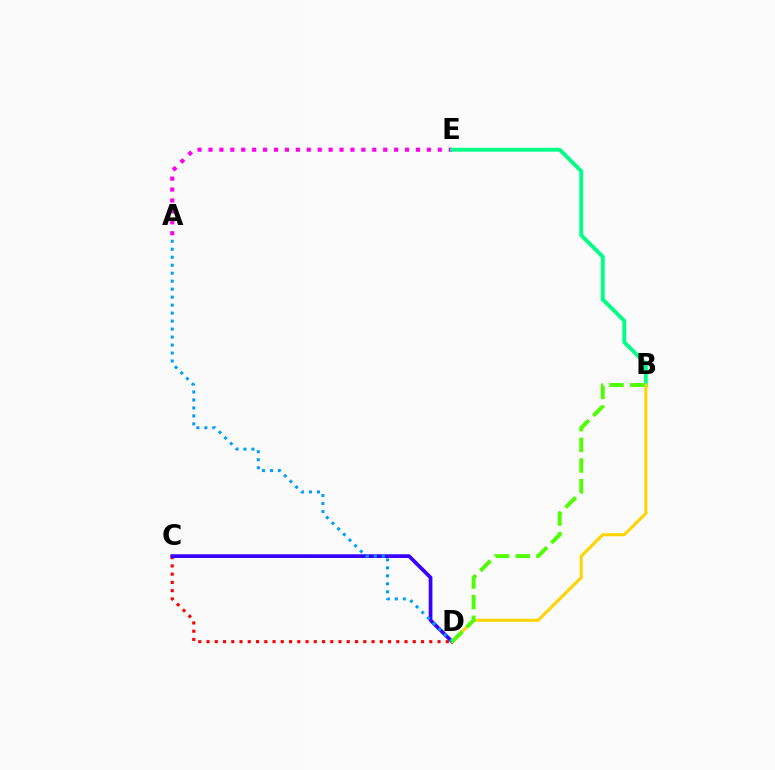{('C', 'D'): [{'color': '#ff0000', 'line_style': 'dotted', 'thickness': 2.24}, {'color': '#3700ff', 'line_style': 'solid', 'thickness': 2.67}], ('A', 'E'): [{'color': '#ff00ed', 'line_style': 'dotted', 'thickness': 2.97}], ('B', 'E'): [{'color': '#00ff86', 'line_style': 'solid', 'thickness': 2.78}], ('B', 'D'): [{'color': '#ffd500', 'line_style': 'solid', 'thickness': 2.2}, {'color': '#4fff00', 'line_style': 'dashed', 'thickness': 2.81}], ('A', 'D'): [{'color': '#009eff', 'line_style': 'dotted', 'thickness': 2.17}]}